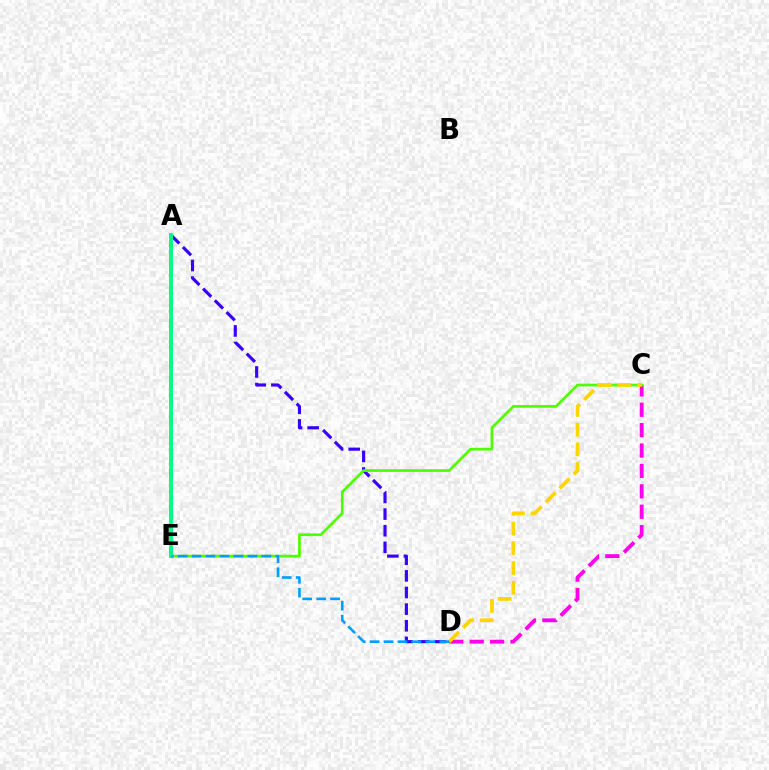{('A', 'E'): [{'color': '#ff0000', 'line_style': 'dashed', 'thickness': 2.54}, {'color': '#00ff86', 'line_style': 'solid', 'thickness': 2.81}], ('A', 'D'): [{'color': '#3700ff', 'line_style': 'dashed', 'thickness': 2.26}], ('C', 'D'): [{'color': '#ff00ed', 'line_style': 'dashed', 'thickness': 2.77}, {'color': '#ffd500', 'line_style': 'dashed', 'thickness': 2.68}], ('C', 'E'): [{'color': '#4fff00', 'line_style': 'solid', 'thickness': 1.95}], ('D', 'E'): [{'color': '#009eff', 'line_style': 'dashed', 'thickness': 1.89}]}